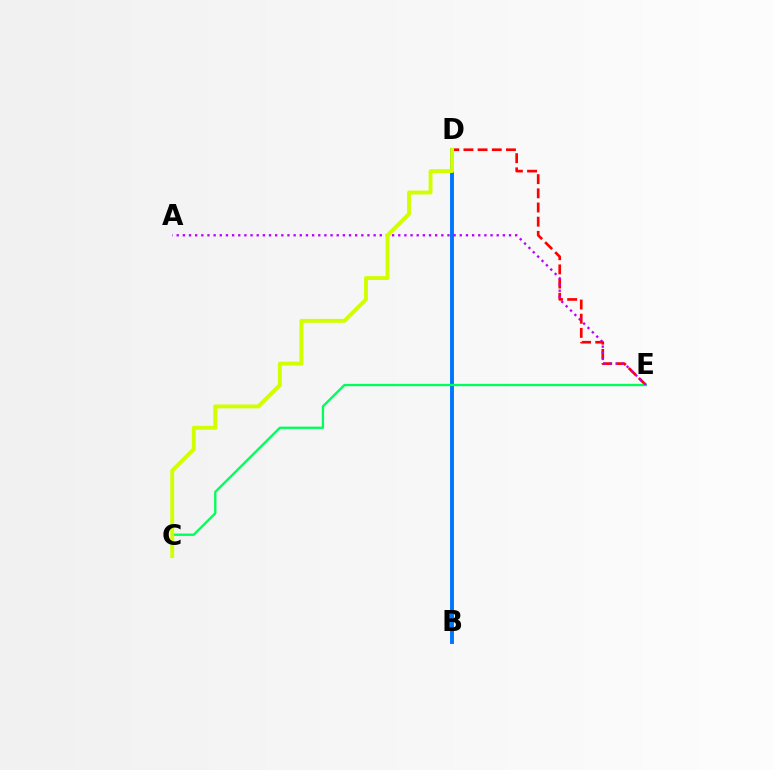{('B', 'D'): [{'color': '#0074ff', 'line_style': 'solid', 'thickness': 2.81}], ('D', 'E'): [{'color': '#ff0000', 'line_style': 'dashed', 'thickness': 1.92}], ('C', 'E'): [{'color': '#00ff5c', 'line_style': 'solid', 'thickness': 1.69}], ('A', 'E'): [{'color': '#b900ff', 'line_style': 'dotted', 'thickness': 1.67}], ('C', 'D'): [{'color': '#d1ff00', 'line_style': 'solid', 'thickness': 2.8}]}